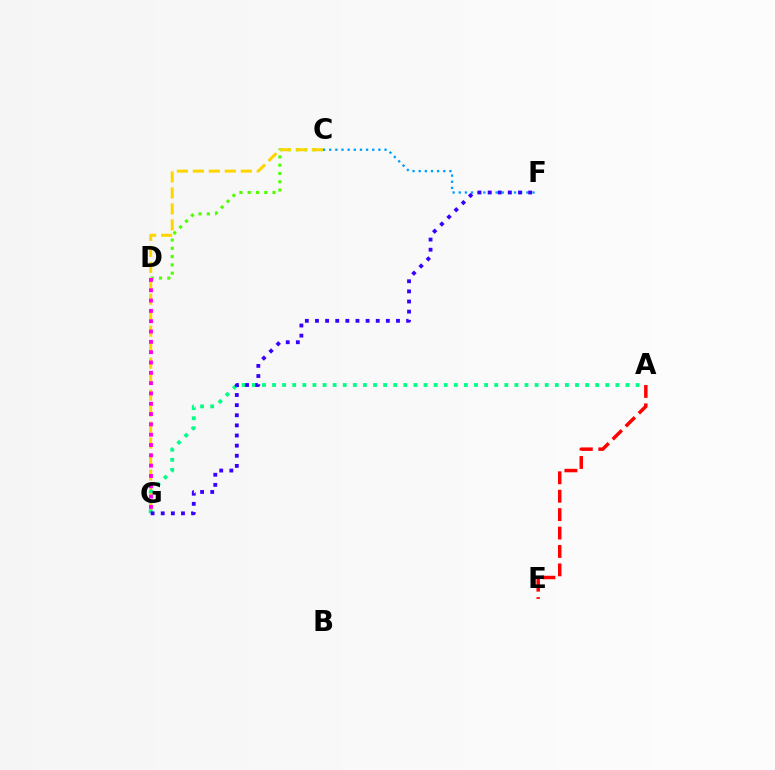{('A', 'E'): [{'color': '#ff0000', 'line_style': 'dashed', 'thickness': 2.5}], ('C', 'D'): [{'color': '#4fff00', 'line_style': 'dotted', 'thickness': 2.25}], ('C', 'F'): [{'color': '#009eff', 'line_style': 'dotted', 'thickness': 1.67}], ('C', 'G'): [{'color': '#ffd500', 'line_style': 'dashed', 'thickness': 2.17}], ('A', 'G'): [{'color': '#00ff86', 'line_style': 'dotted', 'thickness': 2.74}], ('D', 'G'): [{'color': '#ff00ed', 'line_style': 'dotted', 'thickness': 2.8}], ('F', 'G'): [{'color': '#3700ff', 'line_style': 'dotted', 'thickness': 2.75}]}